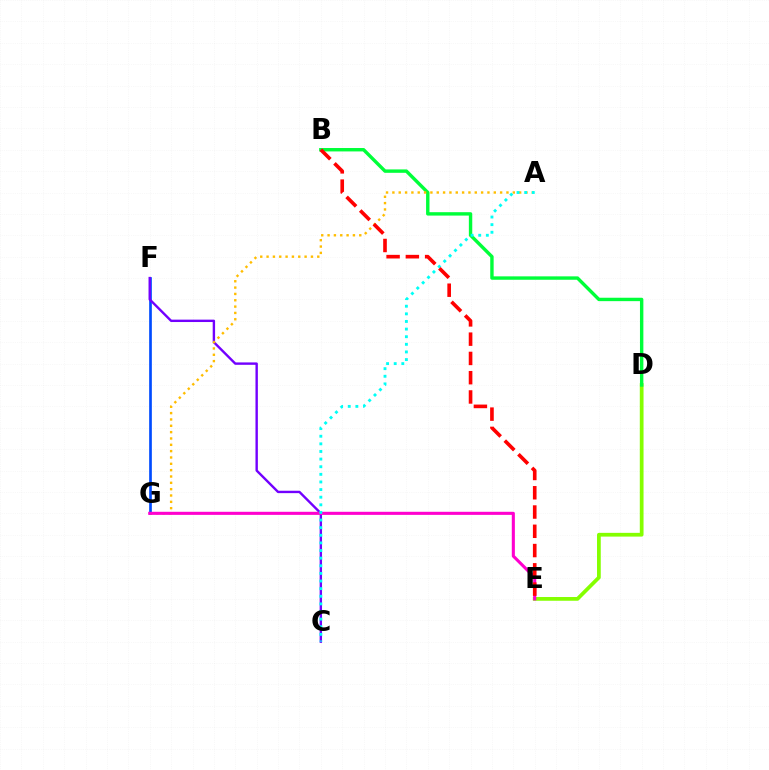{('F', 'G'): [{'color': '#004bff', 'line_style': 'solid', 'thickness': 1.93}], ('C', 'F'): [{'color': '#7200ff', 'line_style': 'solid', 'thickness': 1.72}], ('D', 'E'): [{'color': '#84ff00', 'line_style': 'solid', 'thickness': 2.69}], ('B', 'D'): [{'color': '#00ff39', 'line_style': 'solid', 'thickness': 2.45}], ('A', 'G'): [{'color': '#ffbd00', 'line_style': 'dotted', 'thickness': 1.72}], ('E', 'G'): [{'color': '#ff00cf', 'line_style': 'solid', 'thickness': 2.22}], ('A', 'C'): [{'color': '#00fff6', 'line_style': 'dotted', 'thickness': 2.07}], ('B', 'E'): [{'color': '#ff0000', 'line_style': 'dashed', 'thickness': 2.62}]}